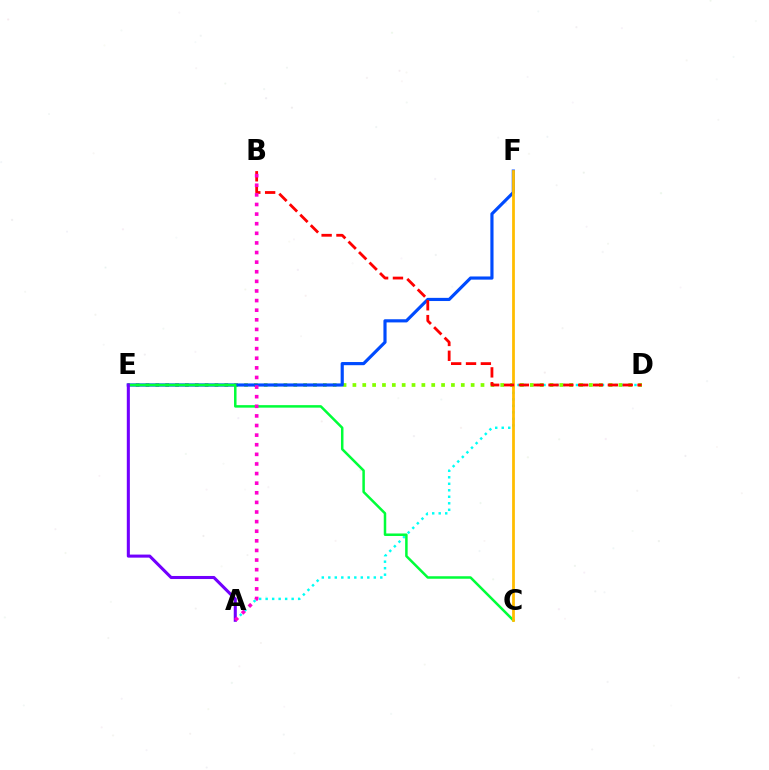{('A', 'D'): [{'color': '#00fff6', 'line_style': 'dotted', 'thickness': 1.77}], ('D', 'E'): [{'color': '#84ff00', 'line_style': 'dotted', 'thickness': 2.68}], ('E', 'F'): [{'color': '#004bff', 'line_style': 'solid', 'thickness': 2.28}], ('C', 'E'): [{'color': '#00ff39', 'line_style': 'solid', 'thickness': 1.81}], ('C', 'F'): [{'color': '#ffbd00', 'line_style': 'solid', 'thickness': 2.0}], ('B', 'D'): [{'color': '#ff0000', 'line_style': 'dashed', 'thickness': 2.02}], ('A', 'E'): [{'color': '#7200ff', 'line_style': 'solid', 'thickness': 2.2}], ('A', 'B'): [{'color': '#ff00cf', 'line_style': 'dotted', 'thickness': 2.61}]}